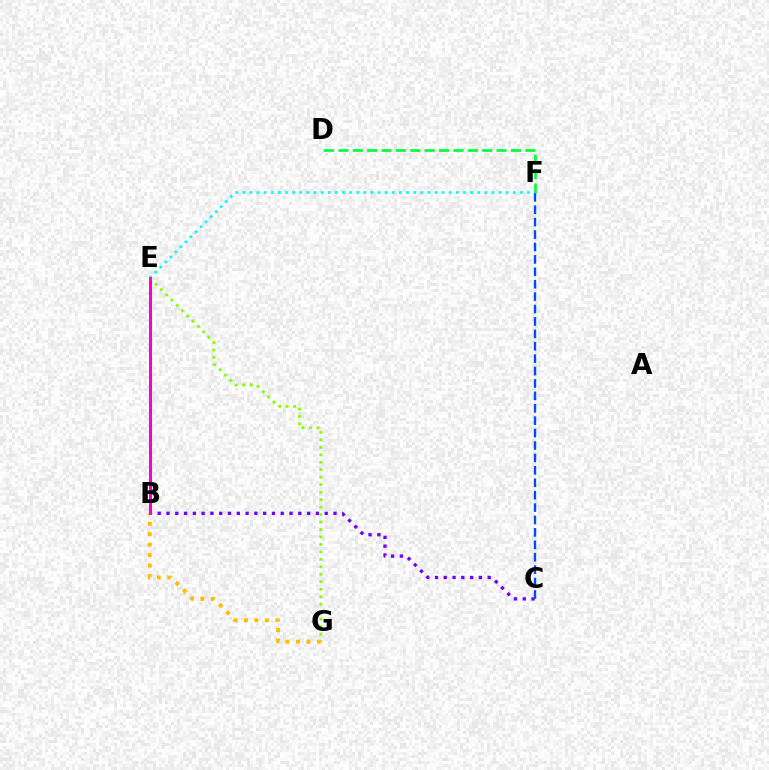{('B', 'E'): [{'color': '#ff0000', 'line_style': 'solid', 'thickness': 2.13}, {'color': '#ff00cf', 'line_style': 'solid', 'thickness': 2.02}], ('D', 'F'): [{'color': '#00ff39', 'line_style': 'dashed', 'thickness': 1.95}], ('E', 'G'): [{'color': '#84ff00', 'line_style': 'dotted', 'thickness': 2.03}], ('B', 'C'): [{'color': '#7200ff', 'line_style': 'dotted', 'thickness': 2.39}], ('B', 'G'): [{'color': '#ffbd00', 'line_style': 'dotted', 'thickness': 2.85}], ('C', 'F'): [{'color': '#004bff', 'line_style': 'dashed', 'thickness': 1.69}], ('E', 'F'): [{'color': '#00fff6', 'line_style': 'dotted', 'thickness': 1.93}]}